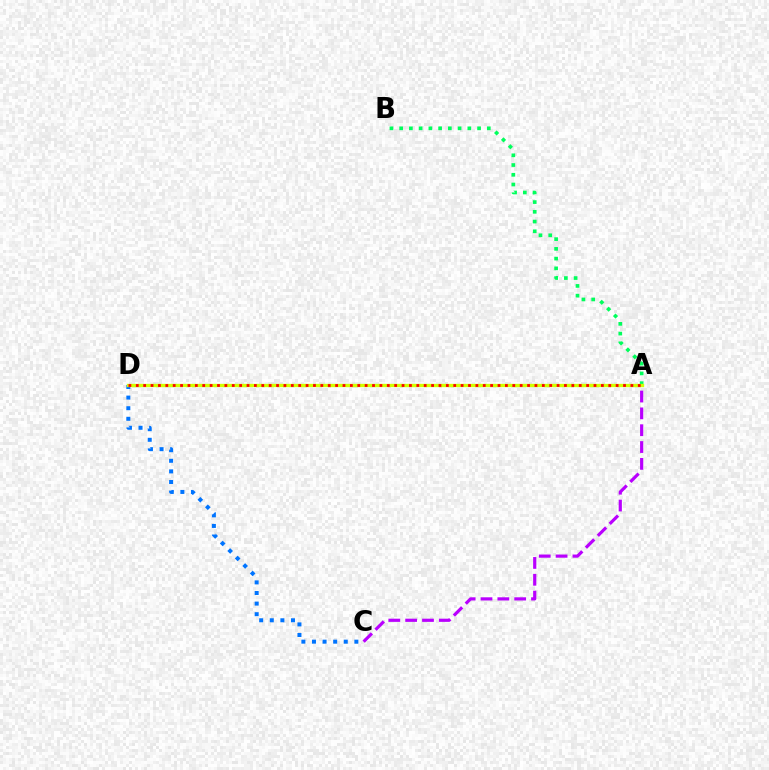{('C', 'D'): [{'color': '#0074ff', 'line_style': 'dotted', 'thickness': 2.88}], ('A', 'B'): [{'color': '#00ff5c', 'line_style': 'dotted', 'thickness': 2.65}], ('A', 'C'): [{'color': '#b900ff', 'line_style': 'dashed', 'thickness': 2.29}], ('A', 'D'): [{'color': '#d1ff00', 'line_style': 'solid', 'thickness': 2.38}, {'color': '#ff0000', 'line_style': 'dotted', 'thickness': 2.01}]}